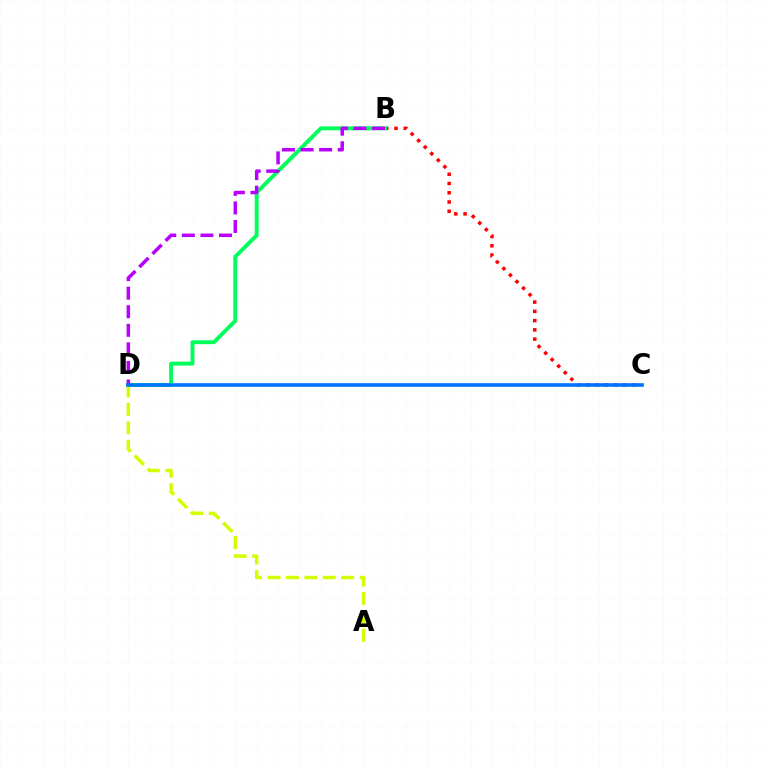{('B', 'C'): [{'color': '#ff0000', 'line_style': 'dotted', 'thickness': 2.51}], ('B', 'D'): [{'color': '#00ff5c', 'line_style': 'solid', 'thickness': 2.82}, {'color': '#b900ff', 'line_style': 'dashed', 'thickness': 2.52}], ('A', 'D'): [{'color': '#d1ff00', 'line_style': 'dashed', 'thickness': 2.5}], ('C', 'D'): [{'color': '#0074ff', 'line_style': 'solid', 'thickness': 2.61}]}